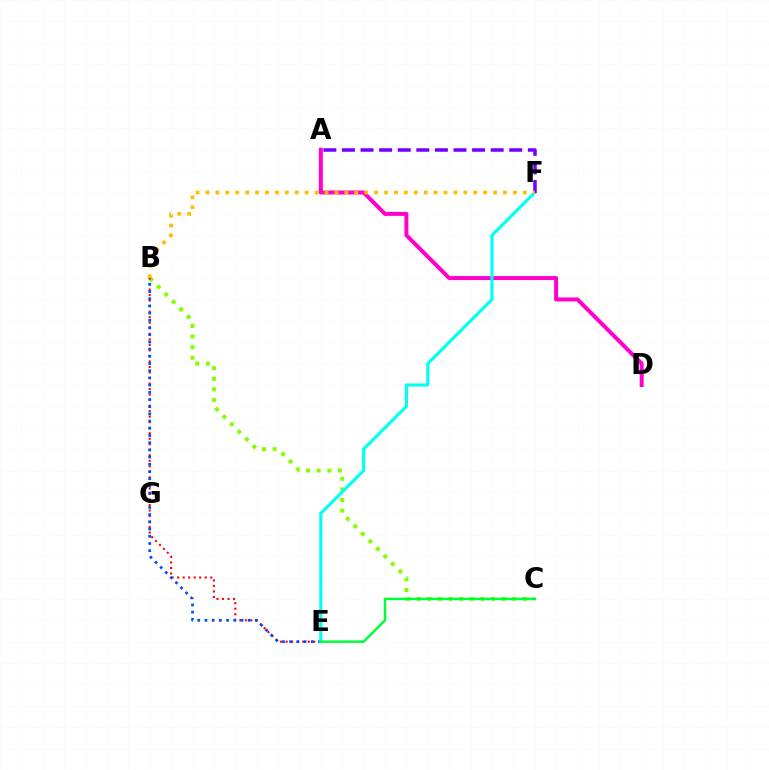{('B', 'C'): [{'color': '#84ff00', 'line_style': 'dotted', 'thickness': 2.88}], ('A', 'D'): [{'color': '#ff00cf', 'line_style': 'solid', 'thickness': 2.88}], ('B', 'E'): [{'color': '#ff0000', 'line_style': 'dotted', 'thickness': 1.5}, {'color': '#004bff', 'line_style': 'dotted', 'thickness': 1.96}], ('E', 'F'): [{'color': '#00fff6', 'line_style': 'solid', 'thickness': 2.26}], ('A', 'F'): [{'color': '#7200ff', 'line_style': 'dashed', 'thickness': 2.53}], ('B', 'F'): [{'color': '#ffbd00', 'line_style': 'dotted', 'thickness': 2.69}], ('C', 'E'): [{'color': '#00ff39', 'line_style': 'solid', 'thickness': 1.79}]}